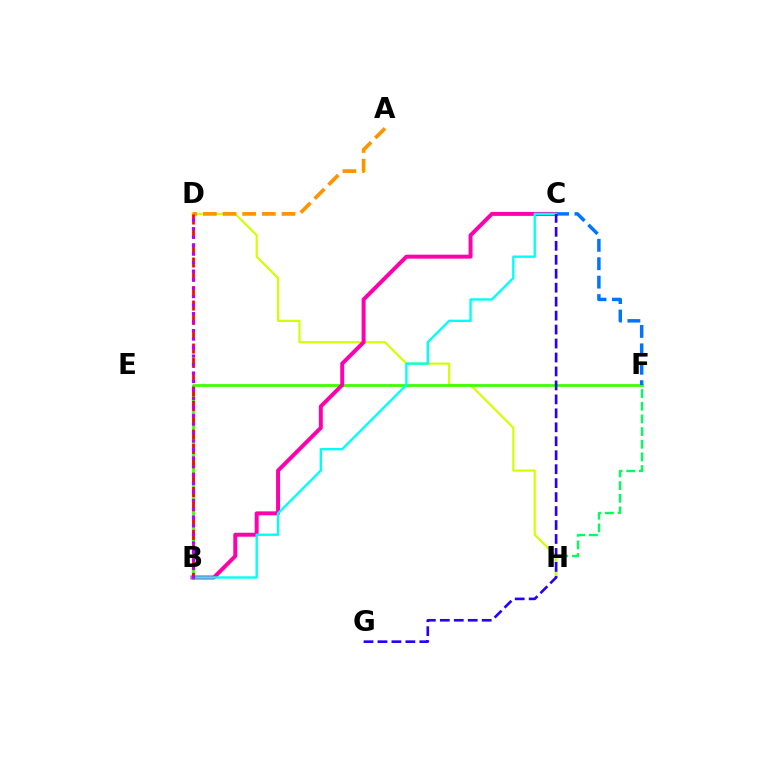{('F', 'H'): [{'color': '#00ff5c', 'line_style': 'dashed', 'thickness': 1.72}], ('D', 'H'): [{'color': '#d1ff00', 'line_style': 'solid', 'thickness': 1.55}], ('B', 'F'): [{'color': '#3dff00', 'line_style': 'solid', 'thickness': 1.99}], ('B', 'C'): [{'color': '#ff00ac', 'line_style': 'solid', 'thickness': 2.85}, {'color': '#00fff6', 'line_style': 'solid', 'thickness': 1.7}], ('A', 'D'): [{'color': '#ff9400', 'line_style': 'dashed', 'thickness': 2.67}], ('C', 'F'): [{'color': '#0074ff', 'line_style': 'dashed', 'thickness': 2.5}], ('C', 'G'): [{'color': '#2500ff', 'line_style': 'dashed', 'thickness': 1.9}], ('B', 'D'): [{'color': '#ff0000', 'line_style': 'dashed', 'thickness': 1.95}, {'color': '#b900ff', 'line_style': 'dotted', 'thickness': 2.31}]}